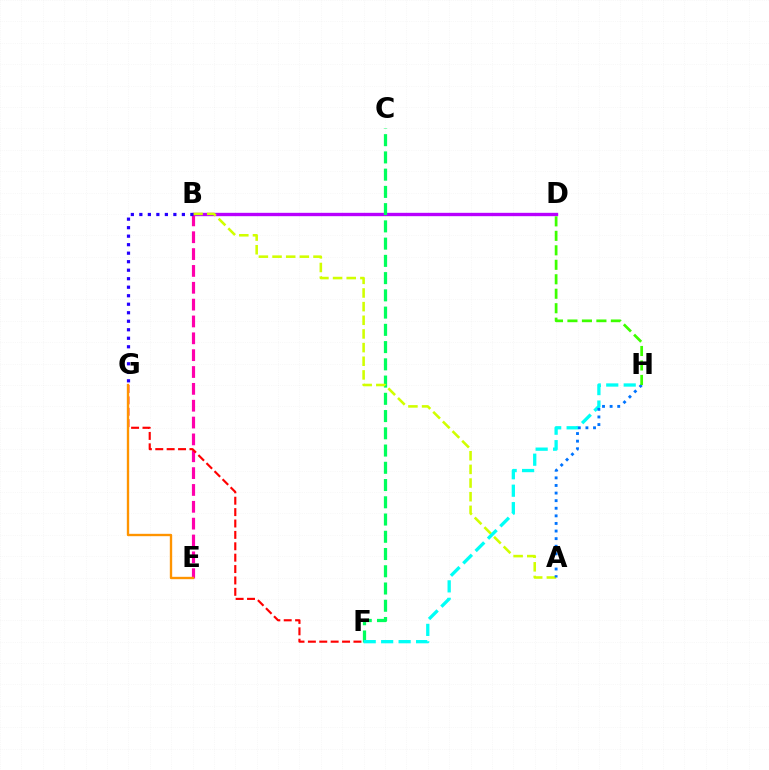{('B', 'D'): [{'color': '#b900ff', 'line_style': 'solid', 'thickness': 2.41}], ('B', 'E'): [{'color': '#ff00ac', 'line_style': 'dashed', 'thickness': 2.29}], ('C', 'F'): [{'color': '#00ff5c', 'line_style': 'dashed', 'thickness': 2.34}], ('F', 'G'): [{'color': '#ff0000', 'line_style': 'dashed', 'thickness': 1.55}], ('A', 'B'): [{'color': '#d1ff00', 'line_style': 'dashed', 'thickness': 1.85}], ('F', 'H'): [{'color': '#00fff6', 'line_style': 'dashed', 'thickness': 2.37}], ('B', 'G'): [{'color': '#2500ff', 'line_style': 'dotted', 'thickness': 2.31}], ('E', 'G'): [{'color': '#ff9400', 'line_style': 'solid', 'thickness': 1.7}], ('A', 'H'): [{'color': '#0074ff', 'line_style': 'dotted', 'thickness': 2.06}], ('D', 'H'): [{'color': '#3dff00', 'line_style': 'dashed', 'thickness': 1.97}]}